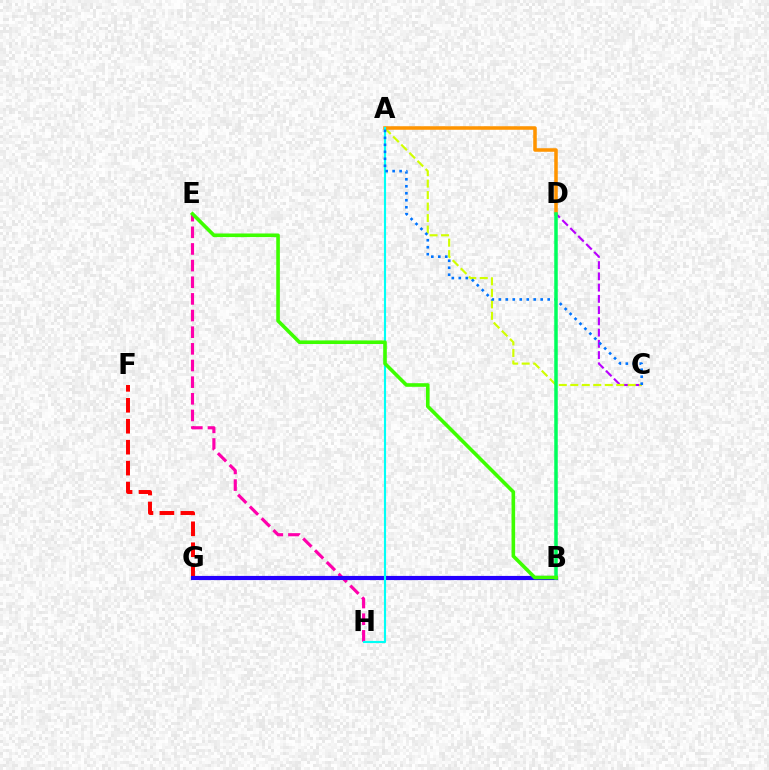{('E', 'H'): [{'color': '#ff00ac', 'line_style': 'dashed', 'thickness': 2.26}], ('C', 'D'): [{'color': '#b900ff', 'line_style': 'dashed', 'thickness': 1.53}], ('A', 'C'): [{'color': '#d1ff00', 'line_style': 'dashed', 'thickness': 1.56}, {'color': '#0074ff', 'line_style': 'dotted', 'thickness': 1.9}], ('F', 'G'): [{'color': '#ff0000', 'line_style': 'dashed', 'thickness': 2.85}], ('B', 'G'): [{'color': '#2500ff', 'line_style': 'solid', 'thickness': 2.99}], ('A', 'D'): [{'color': '#ff9400', 'line_style': 'solid', 'thickness': 2.55}], ('A', 'H'): [{'color': '#00fff6', 'line_style': 'solid', 'thickness': 1.54}], ('B', 'D'): [{'color': '#00ff5c', 'line_style': 'solid', 'thickness': 2.53}], ('B', 'E'): [{'color': '#3dff00', 'line_style': 'solid', 'thickness': 2.59}]}